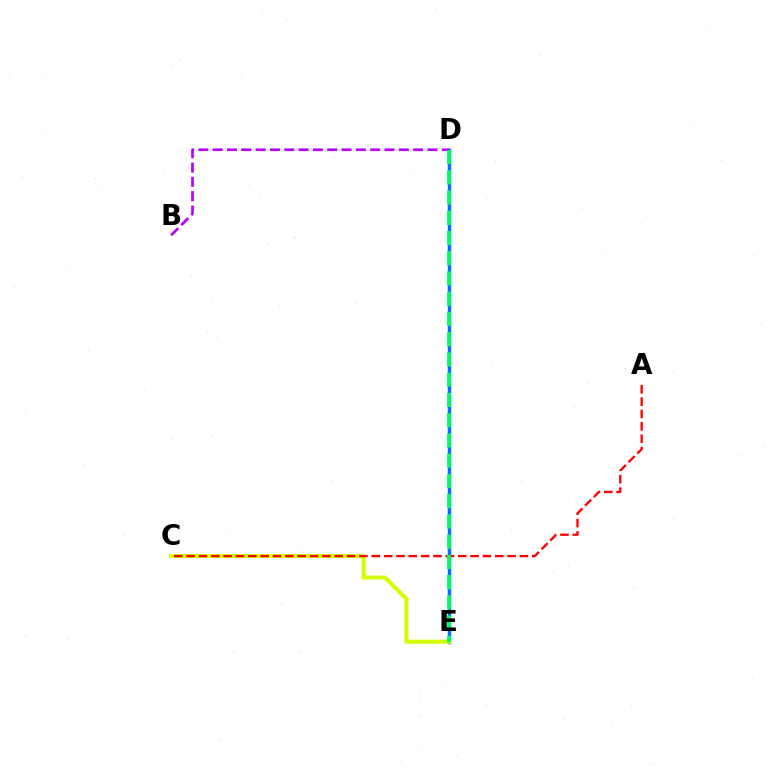{('D', 'E'): [{'color': '#0074ff', 'line_style': 'solid', 'thickness': 2.51}, {'color': '#00ff5c', 'line_style': 'dashed', 'thickness': 2.75}], ('C', 'E'): [{'color': '#d1ff00', 'line_style': 'solid', 'thickness': 2.89}], ('B', 'D'): [{'color': '#b900ff', 'line_style': 'dashed', 'thickness': 1.95}], ('A', 'C'): [{'color': '#ff0000', 'line_style': 'dashed', 'thickness': 1.68}]}